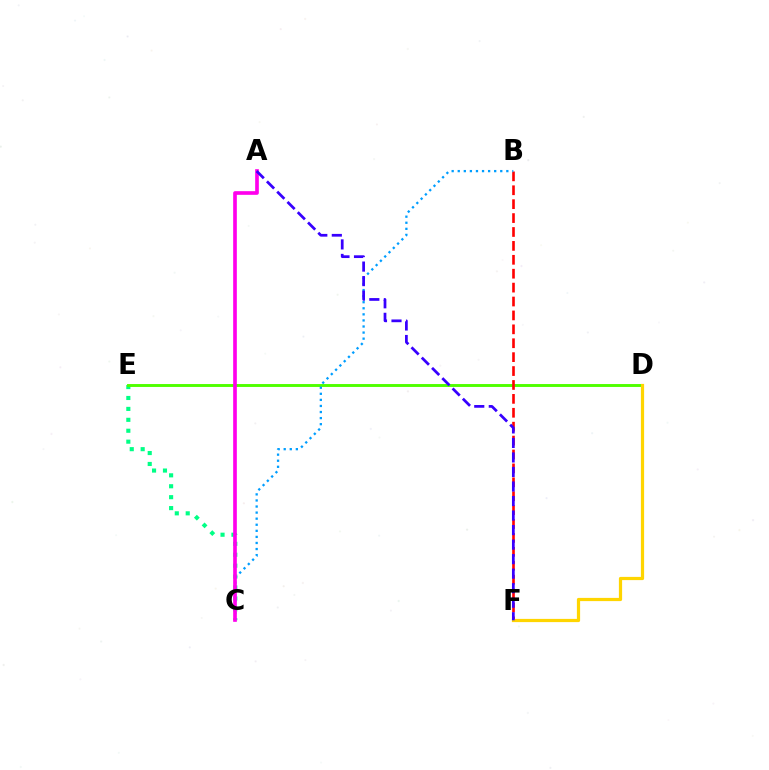{('C', 'E'): [{'color': '#00ff86', 'line_style': 'dotted', 'thickness': 2.97}], ('D', 'E'): [{'color': '#4fff00', 'line_style': 'solid', 'thickness': 2.09}], ('B', 'F'): [{'color': '#ff0000', 'line_style': 'dashed', 'thickness': 1.89}], ('D', 'F'): [{'color': '#ffd500', 'line_style': 'solid', 'thickness': 2.32}], ('B', 'C'): [{'color': '#009eff', 'line_style': 'dotted', 'thickness': 1.65}], ('A', 'C'): [{'color': '#ff00ed', 'line_style': 'solid', 'thickness': 2.64}], ('A', 'F'): [{'color': '#3700ff', 'line_style': 'dashed', 'thickness': 1.97}]}